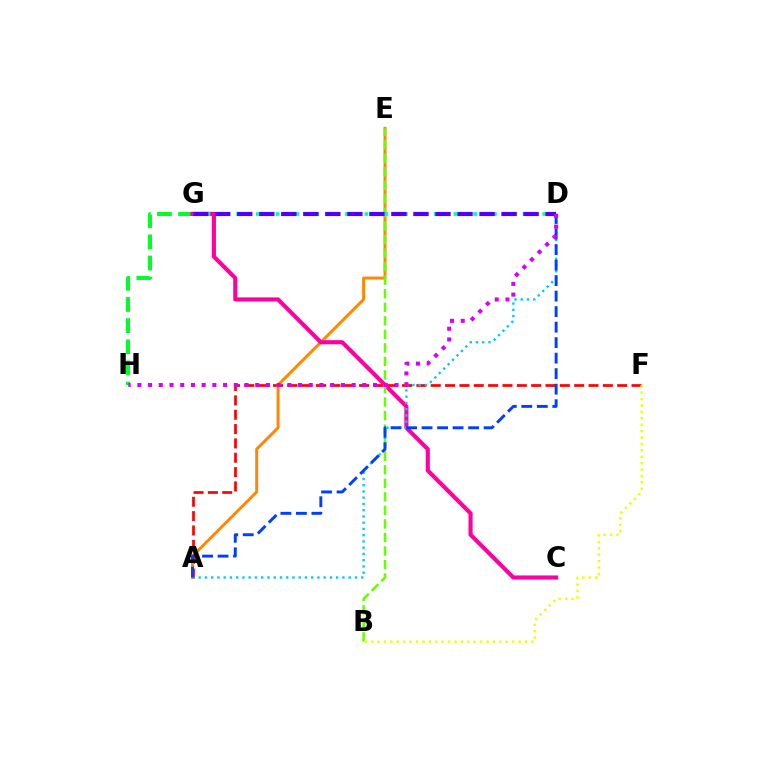{('A', 'F'): [{'color': '#ff0000', 'line_style': 'dashed', 'thickness': 1.95}], ('A', 'E'): [{'color': '#ff8800', 'line_style': 'solid', 'thickness': 2.14}], ('G', 'H'): [{'color': '#00ff27', 'line_style': 'dashed', 'thickness': 2.87}], ('C', 'G'): [{'color': '#ff00a0', 'line_style': 'solid', 'thickness': 2.97}], ('B', 'E'): [{'color': '#66ff00', 'line_style': 'dashed', 'thickness': 1.84}], ('A', 'D'): [{'color': '#00c7ff', 'line_style': 'dotted', 'thickness': 1.7}, {'color': '#003fff', 'line_style': 'dashed', 'thickness': 2.11}], ('D', 'G'): [{'color': '#00ffaf', 'line_style': 'dotted', 'thickness': 2.68}, {'color': '#4f00ff', 'line_style': 'dashed', 'thickness': 2.99}], ('B', 'F'): [{'color': '#eeff00', 'line_style': 'dotted', 'thickness': 1.74}], ('D', 'H'): [{'color': '#d600ff', 'line_style': 'dotted', 'thickness': 2.91}]}